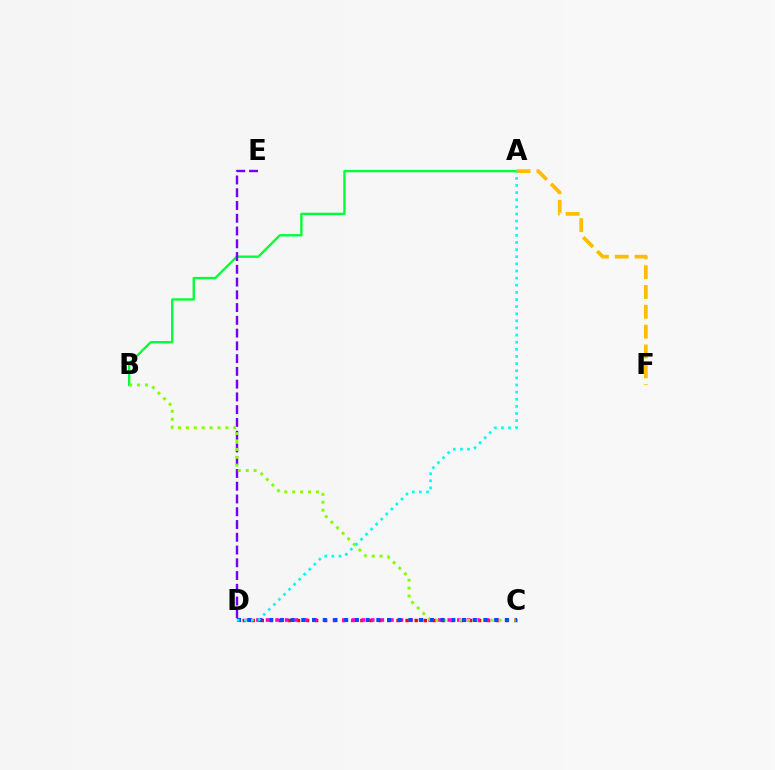{('A', 'B'): [{'color': '#00ff39', 'line_style': 'solid', 'thickness': 1.69}], ('C', 'D'): [{'color': '#ff0000', 'line_style': 'dotted', 'thickness': 2.46}, {'color': '#ff00cf', 'line_style': 'dotted', 'thickness': 2.6}, {'color': '#004bff', 'line_style': 'dotted', 'thickness': 2.91}], ('D', 'E'): [{'color': '#7200ff', 'line_style': 'dashed', 'thickness': 1.73}], ('B', 'C'): [{'color': '#84ff00', 'line_style': 'dotted', 'thickness': 2.15}], ('A', 'F'): [{'color': '#ffbd00', 'line_style': 'dashed', 'thickness': 2.69}], ('A', 'D'): [{'color': '#00fff6', 'line_style': 'dotted', 'thickness': 1.94}]}